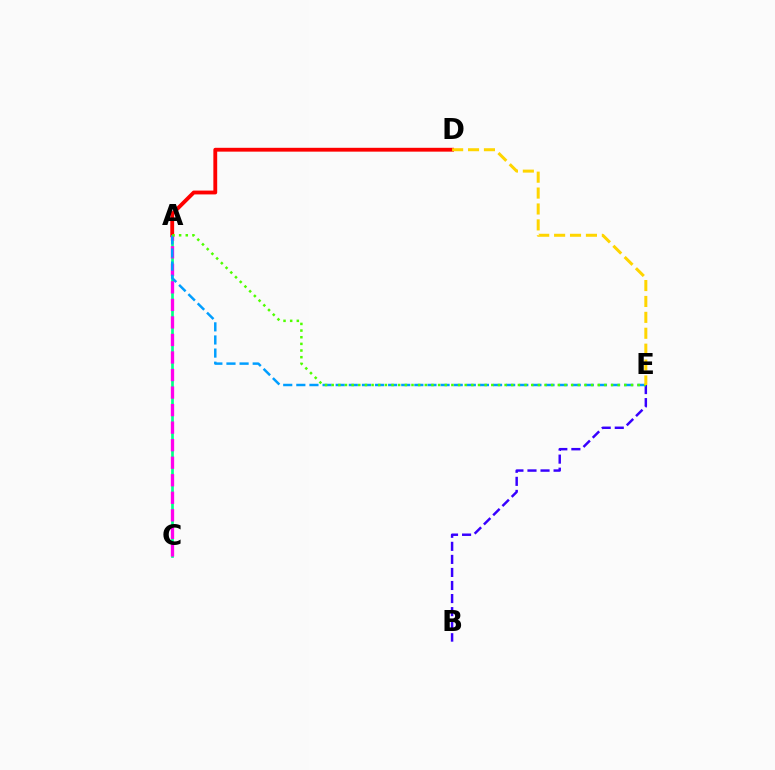{('A', 'C'): [{'color': '#00ff86', 'line_style': 'solid', 'thickness': 1.92}, {'color': '#ff00ed', 'line_style': 'dashed', 'thickness': 2.38}], ('A', 'D'): [{'color': '#ff0000', 'line_style': 'solid', 'thickness': 2.76}], ('B', 'E'): [{'color': '#3700ff', 'line_style': 'dashed', 'thickness': 1.77}], ('A', 'E'): [{'color': '#009eff', 'line_style': 'dashed', 'thickness': 1.78}, {'color': '#4fff00', 'line_style': 'dotted', 'thickness': 1.81}], ('D', 'E'): [{'color': '#ffd500', 'line_style': 'dashed', 'thickness': 2.16}]}